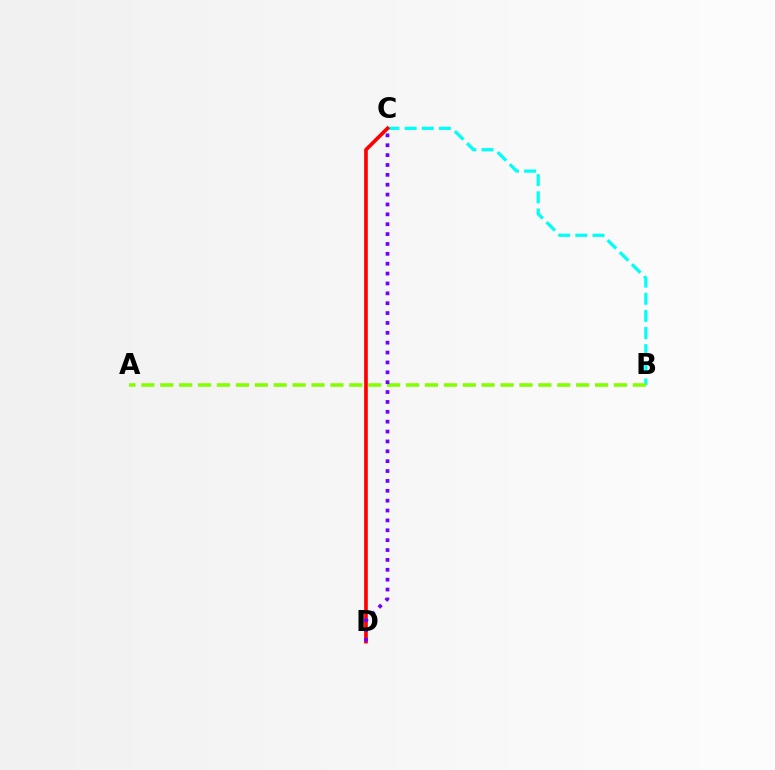{('B', 'C'): [{'color': '#00fff6', 'line_style': 'dashed', 'thickness': 2.33}], ('C', 'D'): [{'color': '#ff0000', 'line_style': 'solid', 'thickness': 2.63}, {'color': '#7200ff', 'line_style': 'dotted', 'thickness': 2.68}], ('A', 'B'): [{'color': '#84ff00', 'line_style': 'dashed', 'thickness': 2.57}]}